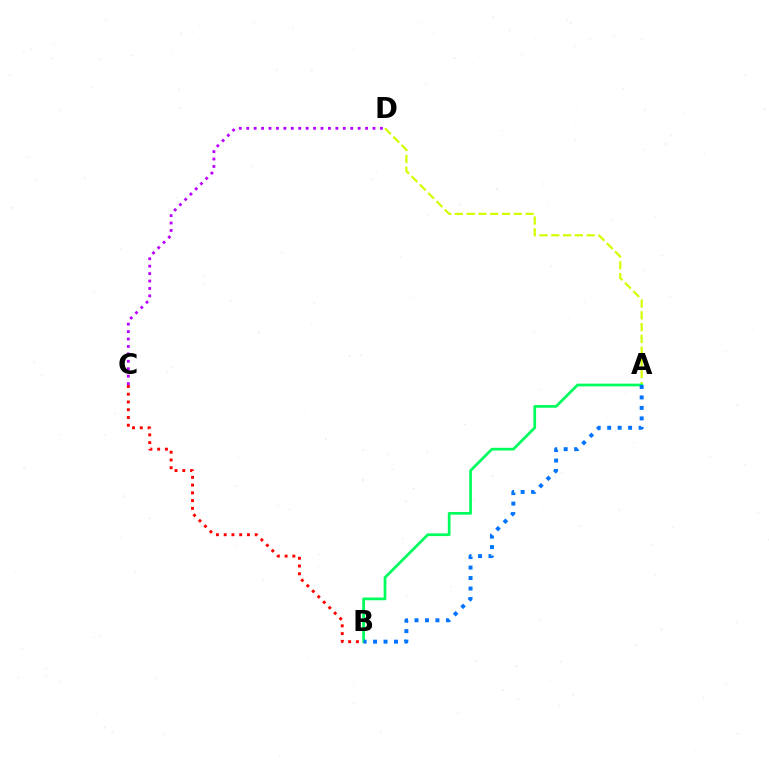{('A', 'D'): [{'color': '#d1ff00', 'line_style': 'dashed', 'thickness': 1.6}], ('B', 'C'): [{'color': '#ff0000', 'line_style': 'dotted', 'thickness': 2.11}], ('C', 'D'): [{'color': '#b900ff', 'line_style': 'dotted', 'thickness': 2.02}], ('A', 'B'): [{'color': '#00ff5c', 'line_style': 'solid', 'thickness': 1.96}, {'color': '#0074ff', 'line_style': 'dotted', 'thickness': 2.84}]}